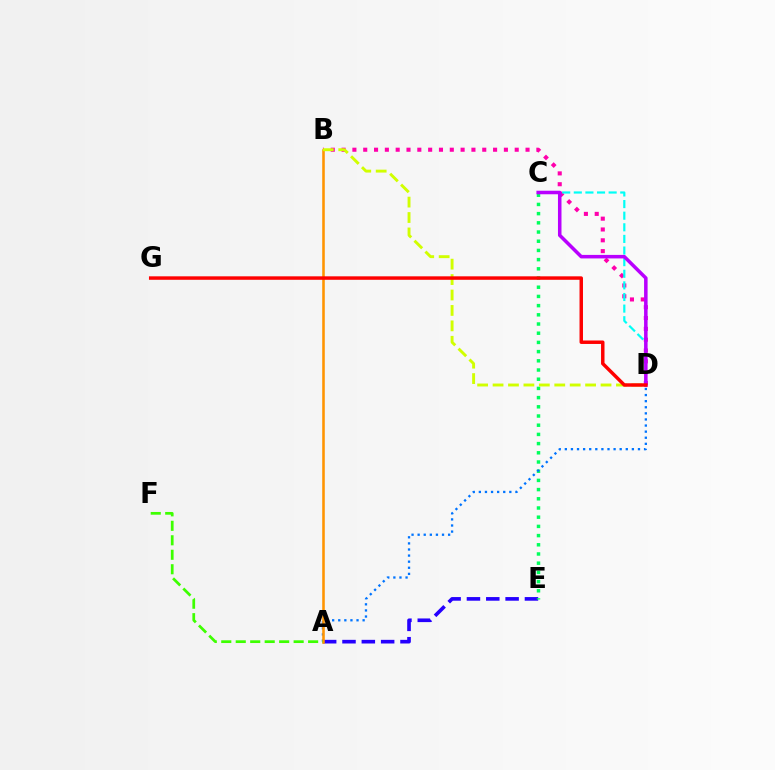{('B', 'D'): [{'color': '#ff00ac', 'line_style': 'dotted', 'thickness': 2.94}, {'color': '#d1ff00', 'line_style': 'dashed', 'thickness': 2.1}], ('A', 'E'): [{'color': '#2500ff', 'line_style': 'dashed', 'thickness': 2.63}], ('C', 'D'): [{'color': '#00fff6', 'line_style': 'dashed', 'thickness': 1.58}, {'color': '#b900ff', 'line_style': 'solid', 'thickness': 2.54}], ('C', 'E'): [{'color': '#00ff5c', 'line_style': 'dotted', 'thickness': 2.5}], ('A', 'D'): [{'color': '#0074ff', 'line_style': 'dotted', 'thickness': 1.66}], ('A', 'B'): [{'color': '#ff9400', 'line_style': 'solid', 'thickness': 1.85}], ('A', 'F'): [{'color': '#3dff00', 'line_style': 'dashed', 'thickness': 1.97}], ('D', 'G'): [{'color': '#ff0000', 'line_style': 'solid', 'thickness': 2.49}]}